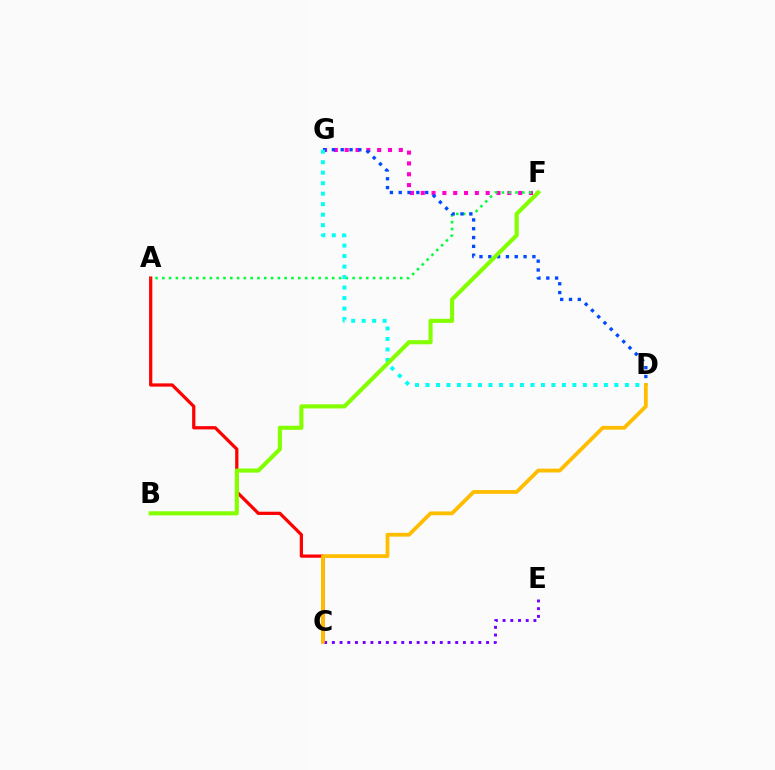{('F', 'G'): [{'color': '#ff00cf', 'line_style': 'dotted', 'thickness': 2.94}], ('A', 'C'): [{'color': '#ff0000', 'line_style': 'solid', 'thickness': 2.33}], ('C', 'E'): [{'color': '#7200ff', 'line_style': 'dotted', 'thickness': 2.09}], ('A', 'F'): [{'color': '#00ff39', 'line_style': 'dotted', 'thickness': 1.85}], ('D', 'G'): [{'color': '#004bff', 'line_style': 'dotted', 'thickness': 2.4}, {'color': '#00fff6', 'line_style': 'dotted', 'thickness': 2.85}], ('C', 'D'): [{'color': '#ffbd00', 'line_style': 'solid', 'thickness': 2.73}], ('B', 'F'): [{'color': '#84ff00', 'line_style': 'solid', 'thickness': 2.96}]}